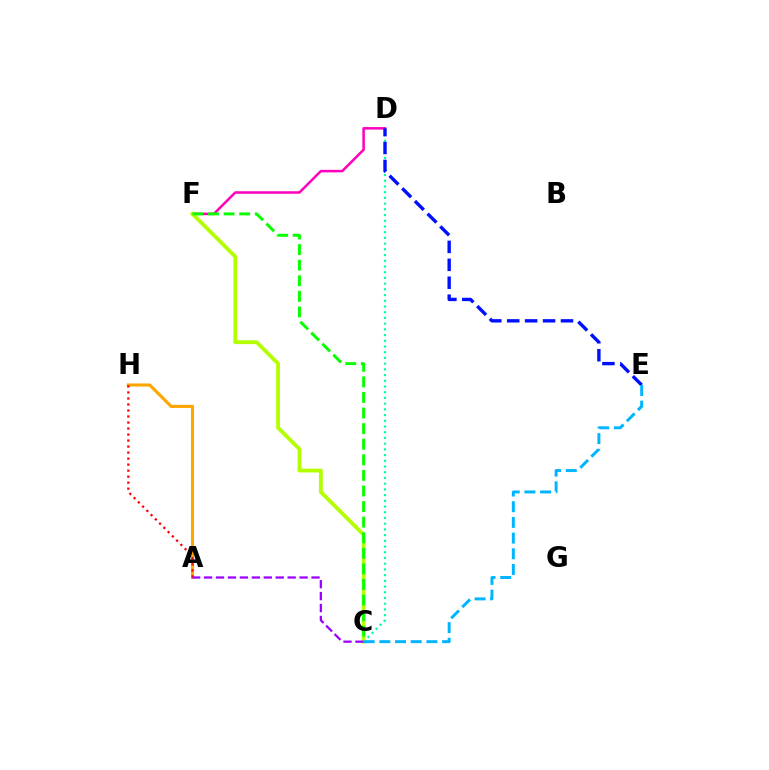{('C', 'D'): [{'color': '#00ff9d', 'line_style': 'dotted', 'thickness': 1.55}], ('D', 'F'): [{'color': '#ff00bd', 'line_style': 'solid', 'thickness': 1.82}], ('D', 'E'): [{'color': '#0010ff', 'line_style': 'dashed', 'thickness': 2.43}], ('C', 'F'): [{'color': '#b3ff00', 'line_style': 'solid', 'thickness': 2.74}, {'color': '#08ff00', 'line_style': 'dashed', 'thickness': 2.12}], ('C', 'E'): [{'color': '#00b5ff', 'line_style': 'dashed', 'thickness': 2.13}], ('A', 'H'): [{'color': '#ffa500', 'line_style': 'solid', 'thickness': 2.22}, {'color': '#ff0000', 'line_style': 'dotted', 'thickness': 1.63}], ('A', 'C'): [{'color': '#9b00ff', 'line_style': 'dashed', 'thickness': 1.62}]}